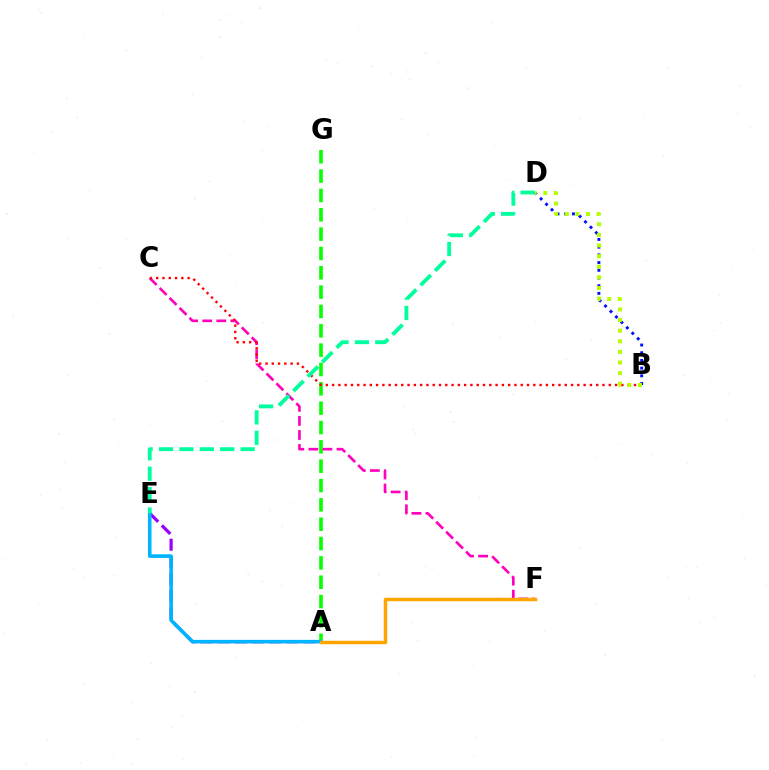{('A', 'G'): [{'color': '#08ff00', 'line_style': 'dashed', 'thickness': 2.63}], ('A', 'E'): [{'color': '#9b00ff', 'line_style': 'dashed', 'thickness': 2.33}, {'color': '#00b5ff', 'line_style': 'solid', 'thickness': 2.58}], ('C', 'F'): [{'color': '#ff00bd', 'line_style': 'dashed', 'thickness': 1.91}], ('B', 'C'): [{'color': '#ff0000', 'line_style': 'dotted', 'thickness': 1.71}], ('B', 'D'): [{'color': '#0010ff', 'line_style': 'dotted', 'thickness': 2.09}, {'color': '#b3ff00', 'line_style': 'dotted', 'thickness': 2.89}], ('A', 'F'): [{'color': '#ffa500', 'line_style': 'solid', 'thickness': 2.5}], ('D', 'E'): [{'color': '#00ff9d', 'line_style': 'dashed', 'thickness': 2.77}]}